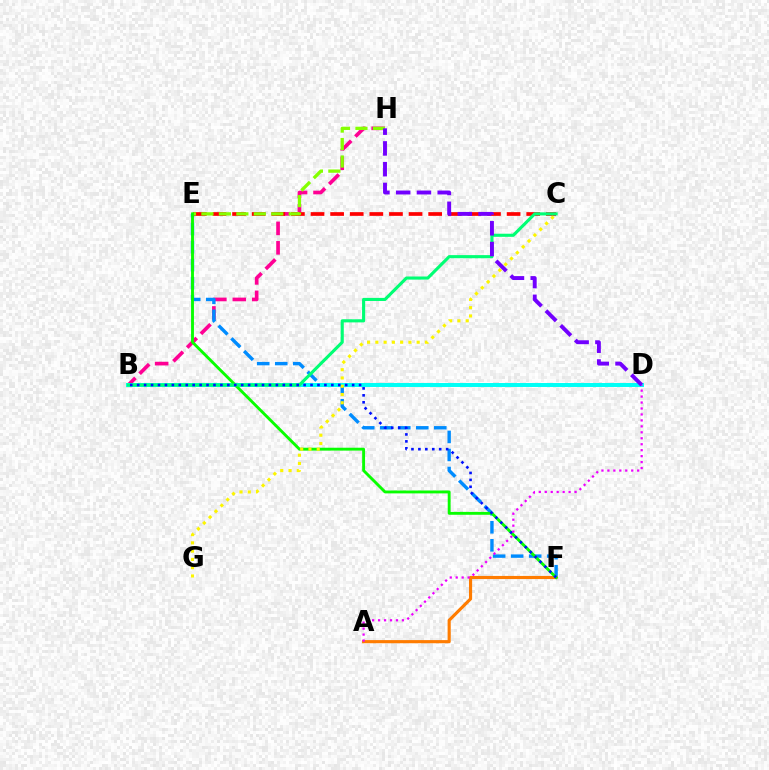{('B', 'H'): [{'color': '#ff0094', 'line_style': 'dashed', 'thickness': 2.64}], ('E', 'F'): [{'color': '#008cff', 'line_style': 'dashed', 'thickness': 2.45}, {'color': '#08ff00', 'line_style': 'solid', 'thickness': 2.08}], ('B', 'D'): [{'color': '#00fff6', 'line_style': 'solid', 'thickness': 2.85}], ('C', 'E'): [{'color': '#ff0000', 'line_style': 'dashed', 'thickness': 2.66}], ('A', 'F'): [{'color': '#ff7c00', 'line_style': 'solid', 'thickness': 2.26}], ('E', 'H'): [{'color': '#84ff00', 'line_style': 'dashed', 'thickness': 2.37}], ('C', 'G'): [{'color': '#fcf500', 'line_style': 'dotted', 'thickness': 2.25}], ('B', 'C'): [{'color': '#00ff74', 'line_style': 'solid', 'thickness': 2.24}], ('B', 'F'): [{'color': '#0010ff', 'line_style': 'dotted', 'thickness': 1.88}], ('A', 'D'): [{'color': '#ee00ff', 'line_style': 'dotted', 'thickness': 1.62}], ('D', 'H'): [{'color': '#7200ff', 'line_style': 'dashed', 'thickness': 2.82}]}